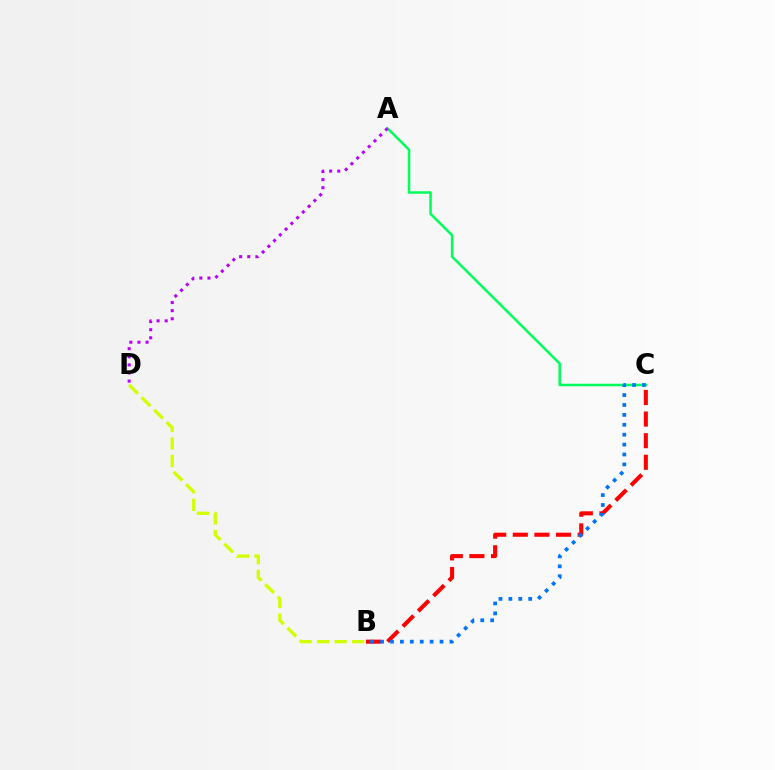{('A', 'C'): [{'color': '#00ff5c', 'line_style': 'solid', 'thickness': 1.82}], ('B', 'C'): [{'color': '#ff0000', 'line_style': 'dashed', 'thickness': 2.93}, {'color': '#0074ff', 'line_style': 'dotted', 'thickness': 2.69}], ('B', 'D'): [{'color': '#d1ff00', 'line_style': 'dashed', 'thickness': 2.39}], ('A', 'D'): [{'color': '#b900ff', 'line_style': 'dotted', 'thickness': 2.2}]}